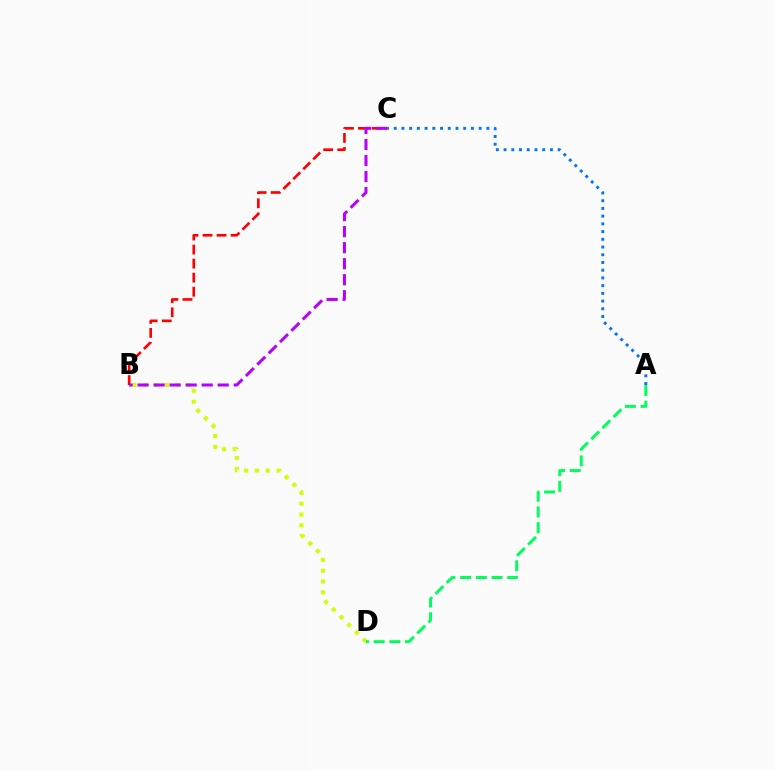{('B', 'D'): [{'color': '#d1ff00', 'line_style': 'dotted', 'thickness': 2.95}], ('B', 'C'): [{'color': '#ff0000', 'line_style': 'dashed', 'thickness': 1.91}, {'color': '#b900ff', 'line_style': 'dashed', 'thickness': 2.18}], ('A', 'D'): [{'color': '#00ff5c', 'line_style': 'dashed', 'thickness': 2.13}], ('A', 'C'): [{'color': '#0074ff', 'line_style': 'dotted', 'thickness': 2.1}]}